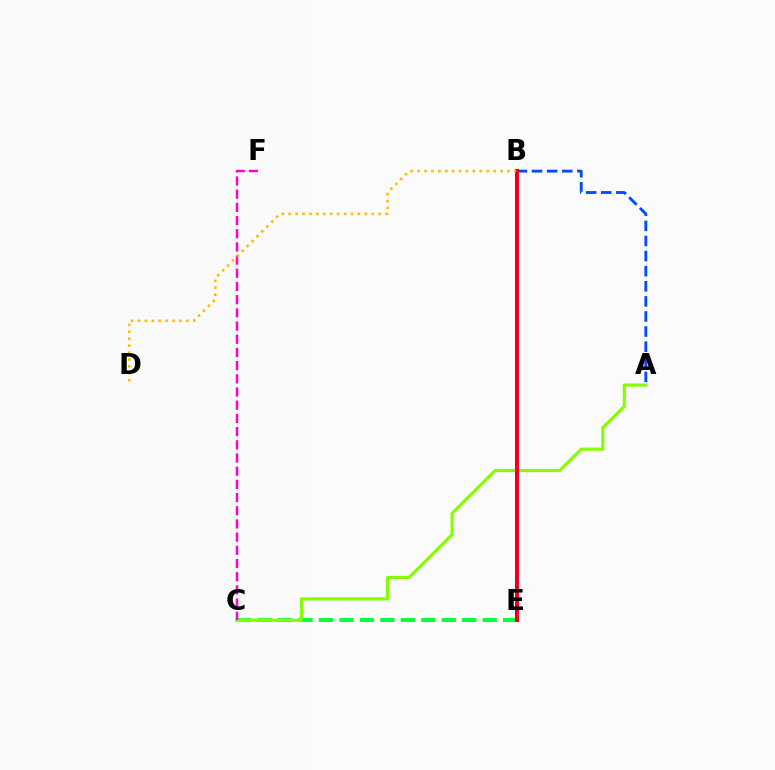{('C', 'E'): [{'color': '#00ff39', 'line_style': 'dashed', 'thickness': 2.78}], ('A', 'C'): [{'color': '#84ff00', 'line_style': 'solid', 'thickness': 2.27}], ('C', 'F'): [{'color': '#ff00cf', 'line_style': 'dashed', 'thickness': 1.79}], ('A', 'B'): [{'color': '#004bff', 'line_style': 'dashed', 'thickness': 2.05}], ('B', 'E'): [{'color': '#00fff6', 'line_style': 'solid', 'thickness': 2.65}, {'color': '#7200ff', 'line_style': 'solid', 'thickness': 2.78}, {'color': '#ff0000', 'line_style': 'solid', 'thickness': 1.99}], ('B', 'D'): [{'color': '#ffbd00', 'line_style': 'dotted', 'thickness': 1.88}]}